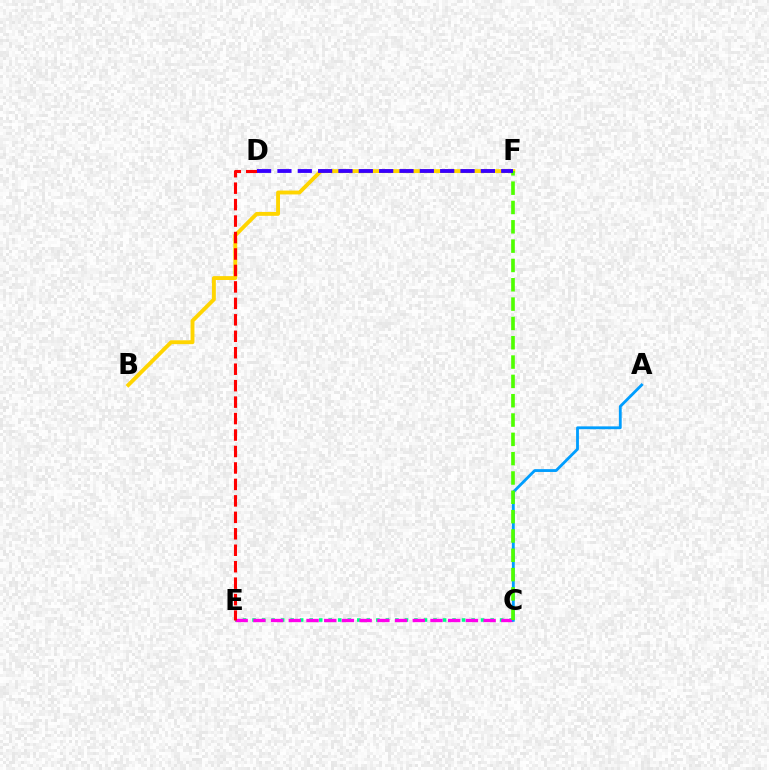{('C', 'E'): [{'color': '#00ff86', 'line_style': 'dotted', 'thickness': 2.59}, {'color': '#ff00ed', 'line_style': 'dashed', 'thickness': 2.41}], ('B', 'F'): [{'color': '#ffd500', 'line_style': 'solid', 'thickness': 2.79}], ('A', 'C'): [{'color': '#009eff', 'line_style': 'solid', 'thickness': 2.03}], ('D', 'E'): [{'color': '#ff0000', 'line_style': 'dashed', 'thickness': 2.24}], ('C', 'F'): [{'color': '#4fff00', 'line_style': 'dashed', 'thickness': 2.62}], ('D', 'F'): [{'color': '#3700ff', 'line_style': 'dashed', 'thickness': 2.76}]}